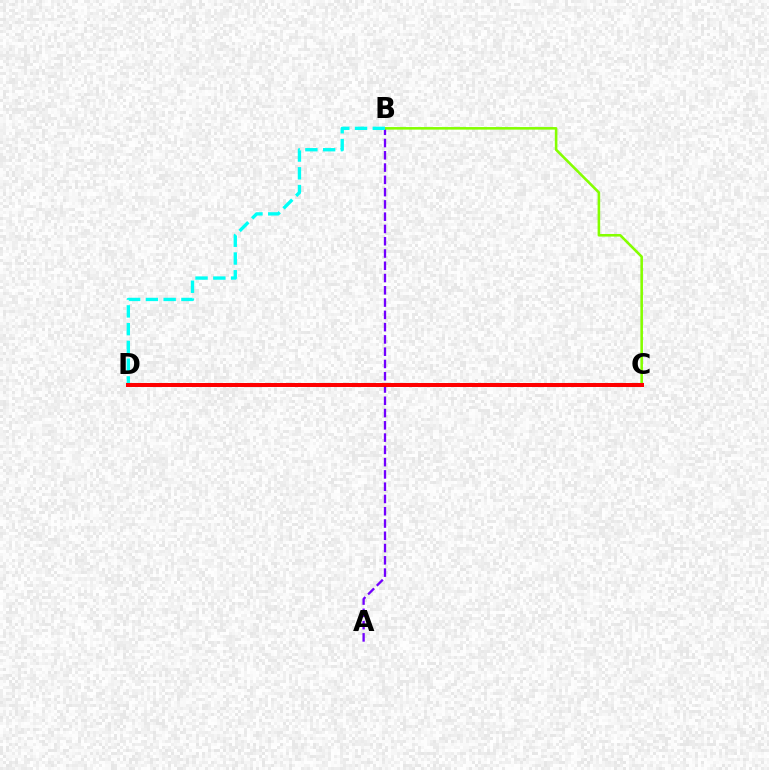{('A', 'B'): [{'color': '#7200ff', 'line_style': 'dashed', 'thickness': 1.67}], ('B', 'C'): [{'color': '#84ff00', 'line_style': 'solid', 'thickness': 1.86}], ('B', 'D'): [{'color': '#00fff6', 'line_style': 'dashed', 'thickness': 2.41}], ('C', 'D'): [{'color': '#ff0000', 'line_style': 'solid', 'thickness': 2.87}]}